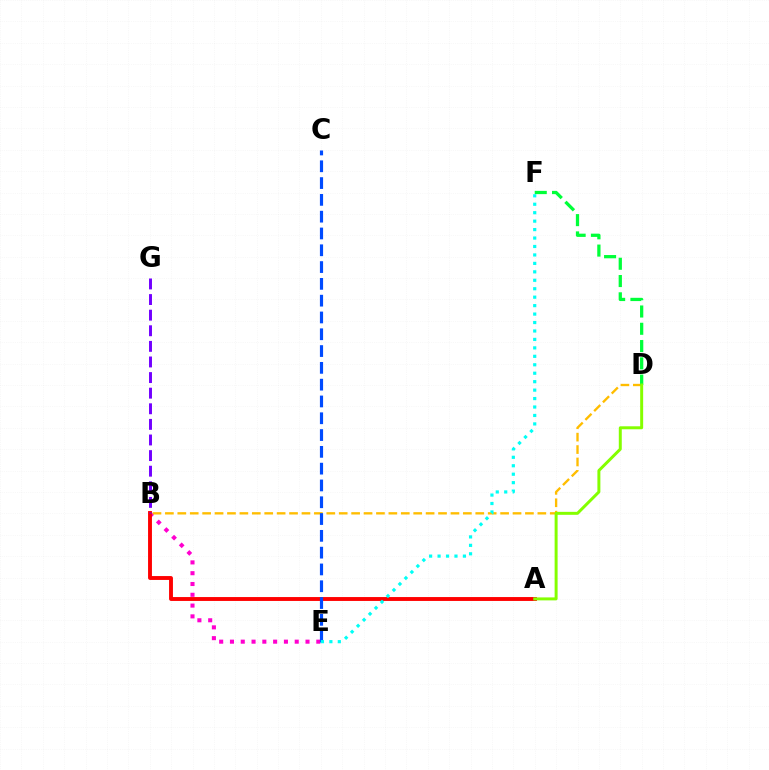{('B', 'E'): [{'color': '#ff00cf', 'line_style': 'dotted', 'thickness': 2.93}], ('A', 'B'): [{'color': '#ff0000', 'line_style': 'solid', 'thickness': 2.79}], ('B', 'D'): [{'color': '#ffbd00', 'line_style': 'dashed', 'thickness': 1.69}], ('C', 'E'): [{'color': '#004bff', 'line_style': 'dashed', 'thickness': 2.28}], ('D', 'F'): [{'color': '#00ff39', 'line_style': 'dashed', 'thickness': 2.35}], ('E', 'F'): [{'color': '#00fff6', 'line_style': 'dotted', 'thickness': 2.3}], ('A', 'D'): [{'color': '#84ff00', 'line_style': 'solid', 'thickness': 2.14}], ('B', 'G'): [{'color': '#7200ff', 'line_style': 'dashed', 'thickness': 2.12}]}